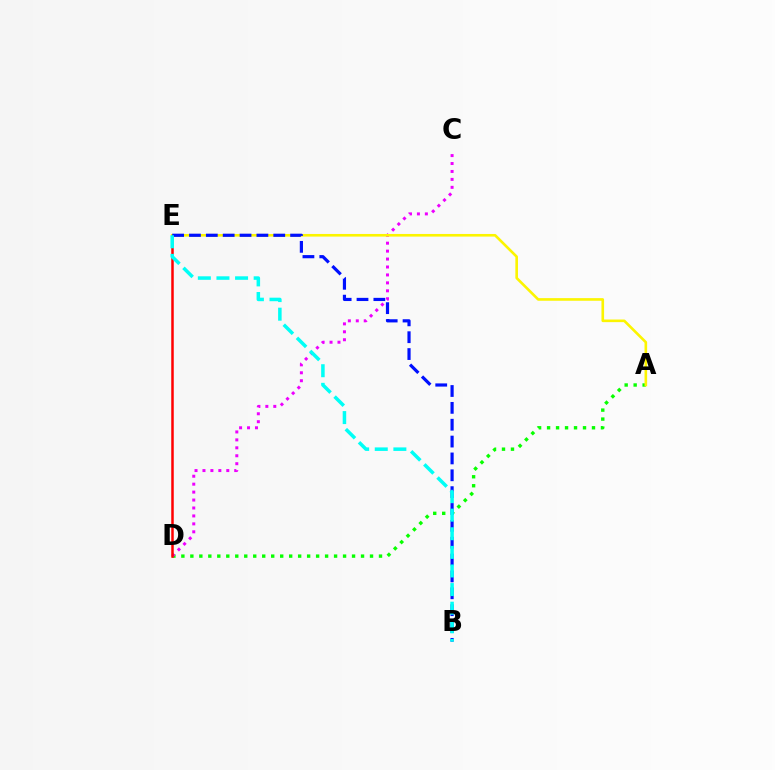{('A', 'D'): [{'color': '#08ff00', 'line_style': 'dotted', 'thickness': 2.44}], ('C', 'D'): [{'color': '#ee00ff', 'line_style': 'dotted', 'thickness': 2.16}], ('D', 'E'): [{'color': '#ff0000', 'line_style': 'solid', 'thickness': 1.8}], ('A', 'E'): [{'color': '#fcf500', 'line_style': 'solid', 'thickness': 1.89}], ('B', 'E'): [{'color': '#0010ff', 'line_style': 'dashed', 'thickness': 2.29}, {'color': '#00fff6', 'line_style': 'dashed', 'thickness': 2.53}]}